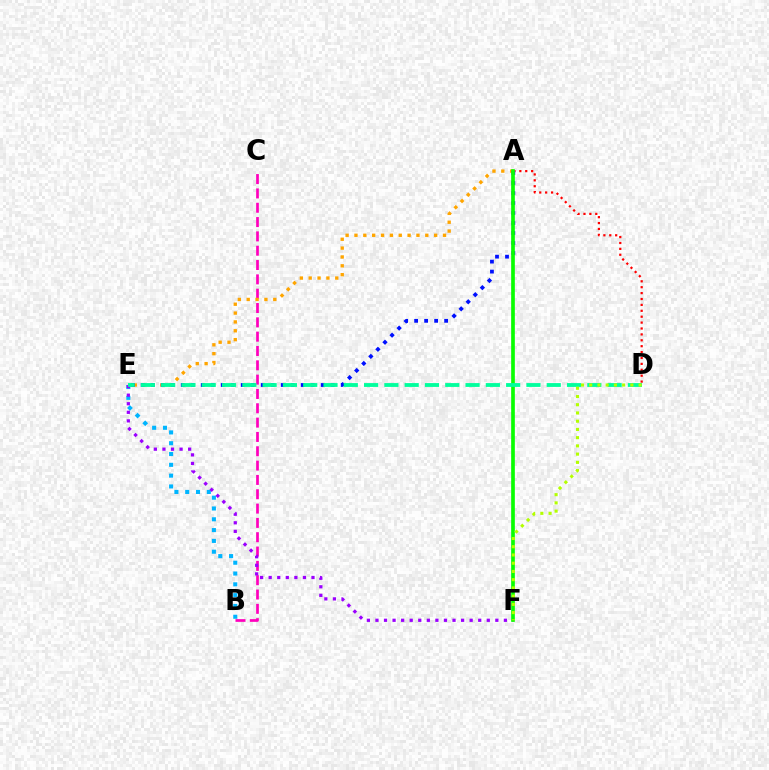{('B', 'C'): [{'color': '#ff00bd', 'line_style': 'dashed', 'thickness': 1.95}], ('B', 'E'): [{'color': '#00b5ff', 'line_style': 'dotted', 'thickness': 2.94}], ('A', 'D'): [{'color': '#ff0000', 'line_style': 'dotted', 'thickness': 1.6}], ('E', 'F'): [{'color': '#9b00ff', 'line_style': 'dotted', 'thickness': 2.33}], ('A', 'E'): [{'color': '#ffa500', 'line_style': 'dotted', 'thickness': 2.41}, {'color': '#0010ff', 'line_style': 'dotted', 'thickness': 2.72}], ('A', 'F'): [{'color': '#08ff00', 'line_style': 'solid', 'thickness': 2.64}], ('D', 'E'): [{'color': '#00ff9d', 'line_style': 'dashed', 'thickness': 2.76}], ('D', 'F'): [{'color': '#b3ff00', 'line_style': 'dotted', 'thickness': 2.24}]}